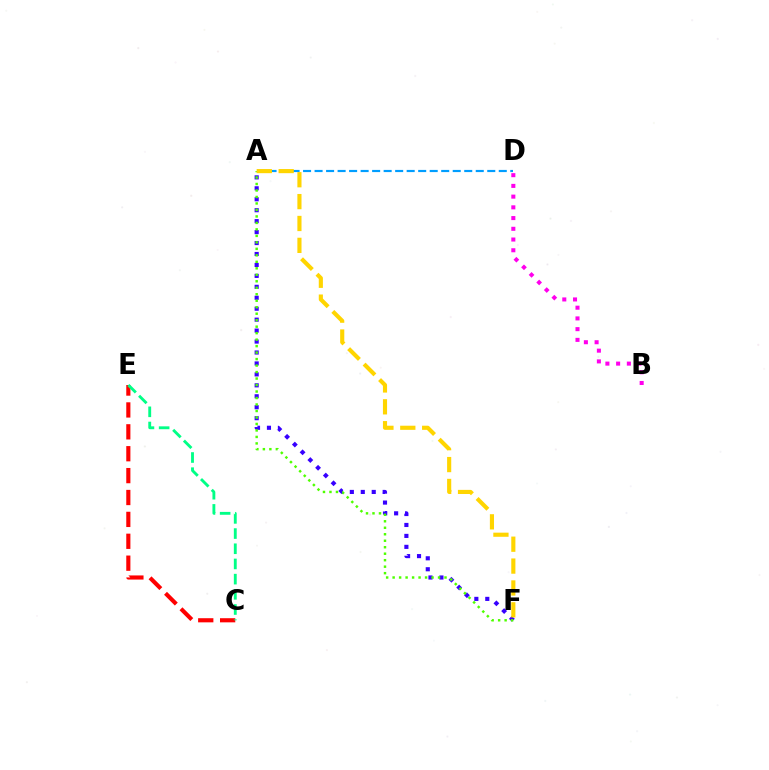{('A', 'D'): [{'color': '#009eff', 'line_style': 'dashed', 'thickness': 1.56}], ('A', 'F'): [{'color': '#3700ff', 'line_style': 'dotted', 'thickness': 2.97}, {'color': '#4fff00', 'line_style': 'dotted', 'thickness': 1.76}, {'color': '#ffd500', 'line_style': 'dashed', 'thickness': 2.97}], ('C', 'E'): [{'color': '#ff0000', 'line_style': 'dashed', 'thickness': 2.97}, {'color': '#00ff86', 'line_style': 'dashed', 'thickness': 2.06}], ('B', 'D'): [{'color': '#ff00ed', 'line_style': 'dotted', 'thickness': 2.91}]}